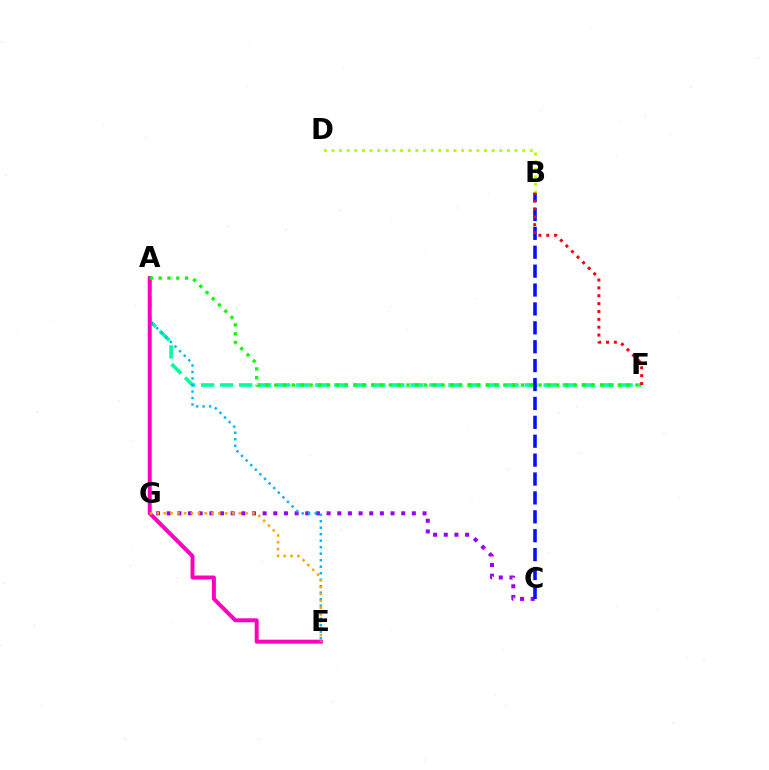{('C', 'G'): [{'color': '#9b00ff', 'line_style': 'dotted', 'thickness': 2.9}], ('A', 'F'): [{'color': '#00ff9d', 'line_style': 'dashed', 'thickness': 2.58}, {'color': '#08ff00', 'line_style': 'dotted', 'thickness': 2.39}], ('A', 'E'): [{'color': '#00b5ff', 'line_style': 'dotted', 'thickness': 1.77}, {'color': '#ff00bd', 'line_style': 'solid', 'thickness': 2.84}], ('B', 'D'): [{'color': '#b3ff00', 'line_style': 'dotted', 'thickness': 2.07}], ('B', 'C'): [{'color': '#0010ff', 'line_style': 'dashed', 'thickness': 2.57}], ('E', 'G'): [{'color': '#ffa500', 'line_style': 'dotted', 'thickness': 1.86}], ('B', 'F'): [{'color': '#ff0000', 'line_style': 'dotted', 'thickness': 2.14}]}